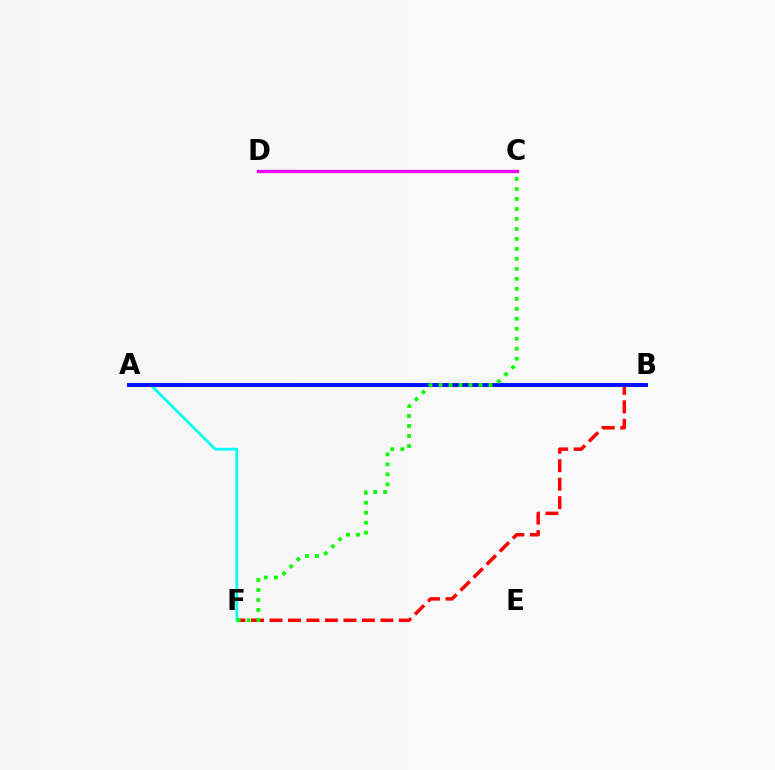{('B', 'F'): [{'color': '#ff0000', 'line_style': 'dashed', 'thickness': 2.51}], ('A', 'F'): [{'color': '#00fff6', 'line_style': 'solid', 'thickness': 1.97}], ('A', 'B'): [{'color': '#0010ff', 'line_style': 'solid', 'thickness': 2.81}], ('C', 'D'): [{'color': '#fcf500', 'line_style': 'solid', 'thickness': 2.19}, {'color': '#ee00ff', 'line_style': 'solid', 'thickness': 2.34}], ('C', 'F'): [{'color': '#08ff00', 'line_style': 'dotted', 'thickness': 2.71}]}